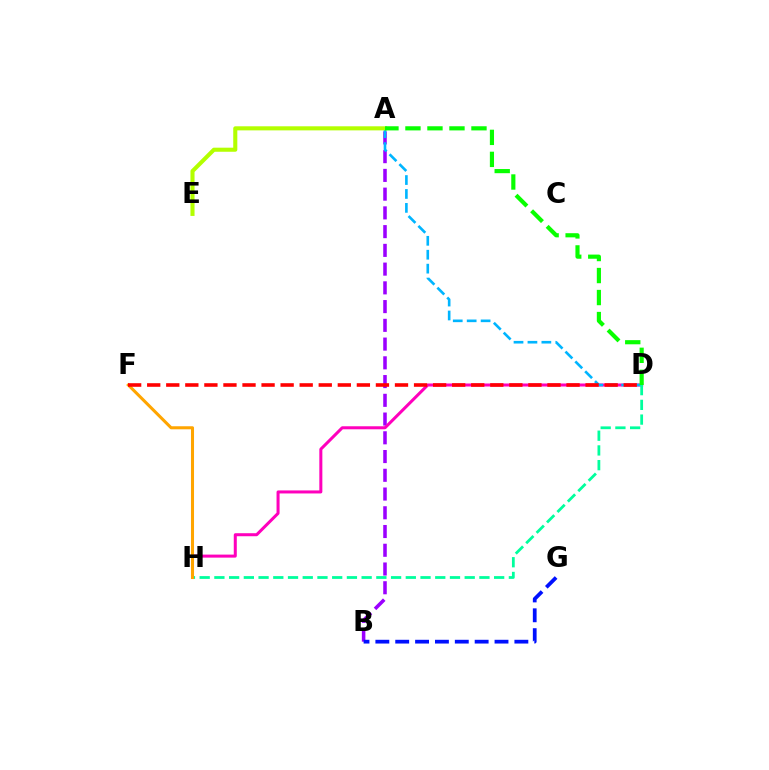{('A', 'B'): [{'color': '#9b00ff', 'line_style': 'dashed', 'thickness': 2.55}], ('D', 'H'): [{'color': '#ff00bd', 'line_style': 'solid', 'thickness': 2.18}, {'color': '#00ff9d', 'line_style': 'dashed', 'thickness': 2.0}], ('A', 'D'): [{'color': '#00b5ff', 'line_style': 'dashed', 'thickness': 1.89}, {'color': '#08ff00', 'line_style': 'dashed', 'thickness': 2.99}], ('F', 'H'): [{'color': '#ffa500', 'line_style': 'solid', 'thickness': 2.19}], ('A', 'E'): [{'color': '#b3ff00', 'line_style': 'solid', 'thickness': 2.94}], ('D', 'F'): [{'color': '#ff0000', 'line_style': 'dashed', 'thickness': 2.59}], ('B', 'G'): [{'color': '#0010ff', 'line_style': 'dashed', 'thickness': 2.7}]}